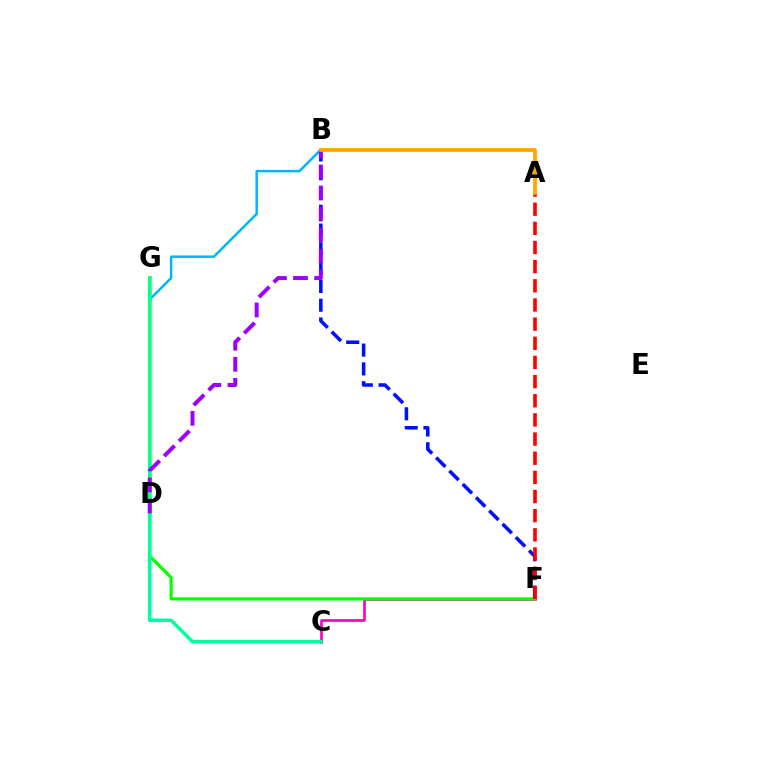{('C', 'F'): [{'color': '#ff00bd', 'line_style': 'solid', 'thickness': 1.93}], ('D', 'G'): [{'color': '#b3ff00', 'line_style': 'solid', 'thickness': 2.88}], ('B', 'D'): [{'color': '#00b5ff', 'line_style': 'solid', 'thickness': 1.78}, {'color': '#9b00ff', 'line_style': 'dashed', 'thickness': 2.86}], ('D', 'F'): [{'color': '#08ff00', 'line_style': 'solid', 'thickness': 2.29}], ('C', 'G'): [{'color': '#00ff9d', 'line_style': 'solid', 'thickness': 2.52}], ('B', 'F'): [{'color': '#0010ff', 'line_style': 'dashed', 'thickness': 2.55}], ('A', 'F'): [{'color': '#ff0000', 'line_style': 'dashed', 'thickness': 2.6}], ('A', 'B'): [{'color': '#ffa500', 'line_style': 'solid', 'thickness': 2.69}]}